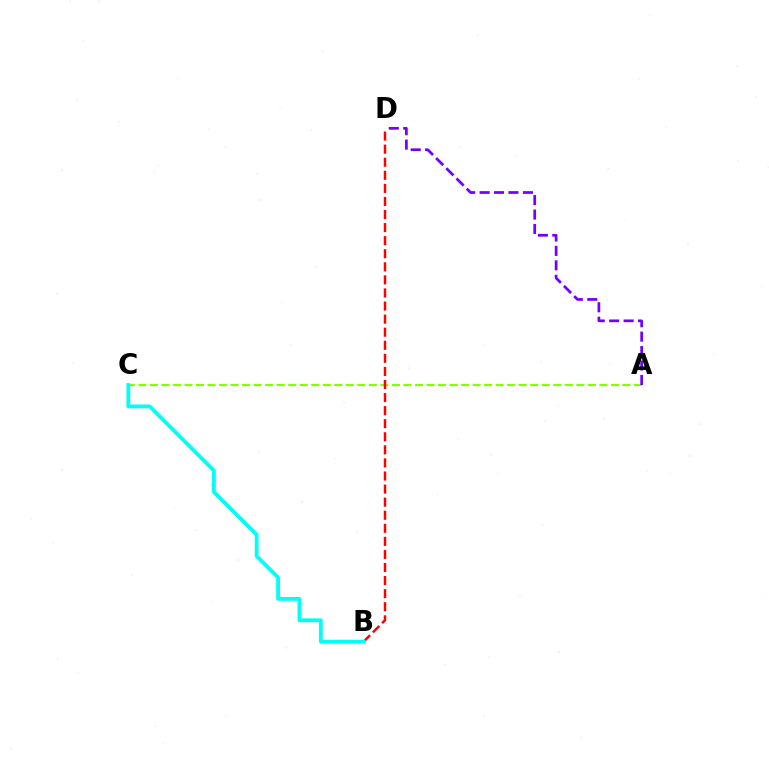{('A', 'C'): [{'color': '#84ff00', 'line_style': 'dashed', 'thickness': 1.57}], ('B', 'D'): [{'color': '#ff0000', 'line_style': 'dashed', 'thickness': 1.78}], ('A', 'D'): [{'color': '#7200ff', 'line_style': 'dashed', 'thickness': 1.96}], ('B', 'C'): [{'color': '#00fff6', 'line_style': 'solid', 'thickness': 2.75}]}